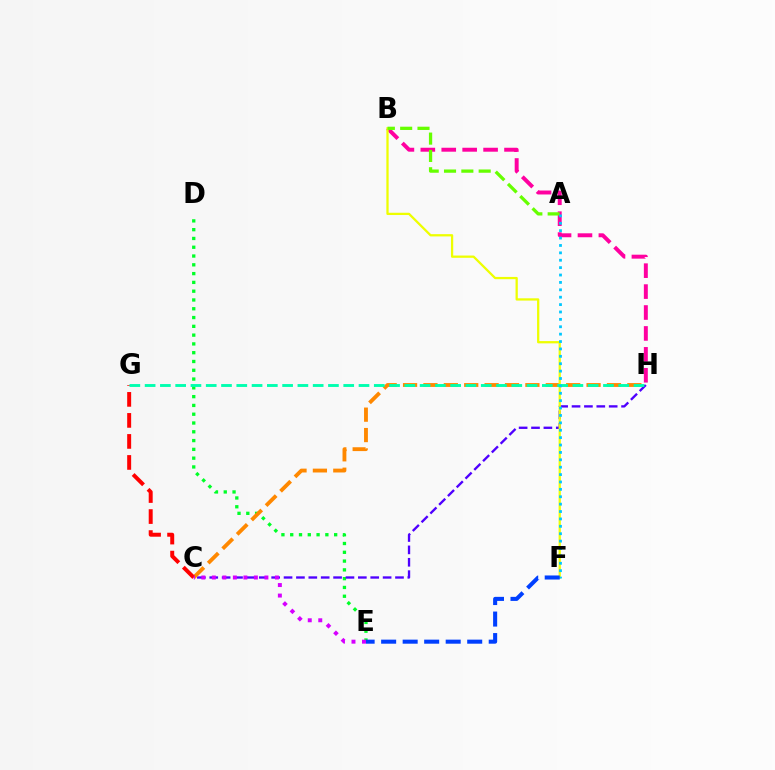{('D', 'E'): [{'color': '#00ff27', 'line_style': 'dotted', 'thickness': 2.39}], ('C', 'H'): [{'color': '#4f00ff', 'line_style': 'dashed', 'thickness': 1.68}, {'color': '#ff8800', 'line_style': 'dashed', 'thickness': 2.77}], ('B', 'H'): [{'color': '#ff00a0', 'line_style': 'dashed', 'thickness': 2.84}], ('C', 'G'): [{'color': '#ff0000', 'line_style': 'dashed', 'thickness': 2.86}], ('B', 'F'): [{'color': '#eeff00', 'line_style': 'solid', 'thickness': 1.63}], ('A', 'B'): [{'color': '#66ff00', 'line_style': 'dashed', 'thickness': 2.35}], ('G', 'H'): [{'color': '#00ffaf', 'line_style': 'dashed', 'thickness': 2.08}], ('A', 'F'): [{'color': '#00c7ff', 'line_style': 'dotted', 'thickness': 2.01}], ('C', 'E'): [{'color': '#d600ff', 'line_style': 'dotted', 'thickness': 2.86}], ('E', 'F'): [{'color': '#003fff', 'line_style': 'dashed', 'thickness': 2.92}]}